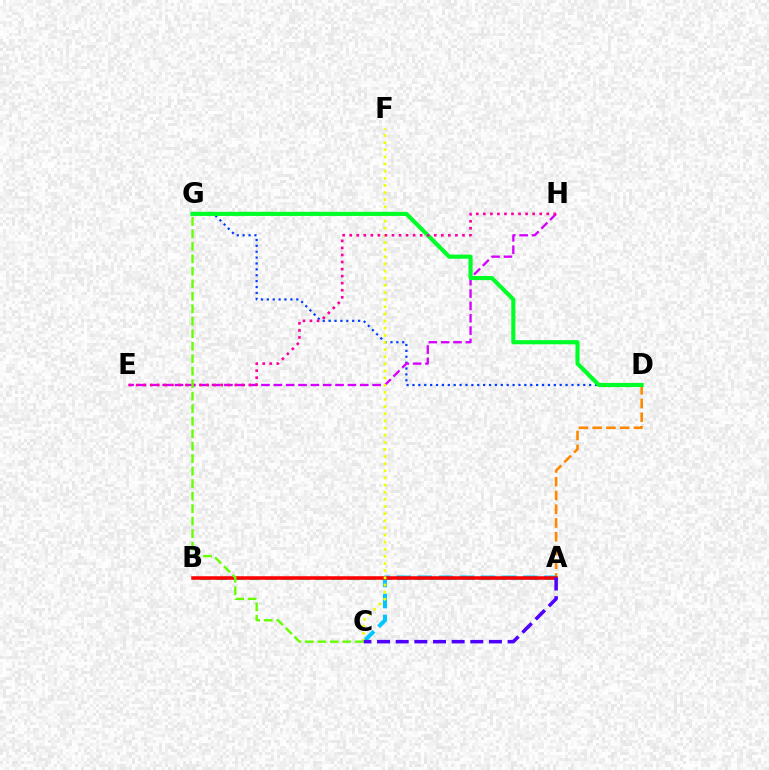{('A', 'B'): [{'color': '#00ffaf', 'line_style': 'dashed', 'thickness': 2.23}, {'color': '#ff0000', 'line_style': 'solid', 'thickness': 2.54}], ('A', 'D'): [{'color': '#ff8800', 'line_style': 'dashed', 'thickness': 1.87}], ('A', 'C'): [{'color': '#00c7ff', 'line_style': 'dashed', 'thickness': 2.87}, {'color': '#4f00ff', 'line_style': 'dashed', 'thickness': 2.53}], ('D', 'G'): [{'color': '#003fff', 'line_style': 'dotted', 'thickness': 1.6}, {'color': '#00ff27', 'line_style': 'solid', 'thickness': 2.97}], ('E', 'H'): [{'color': '#d600ff', 'line_style': 'dashed', 'thickness': 1.68}, {'color': '#ff00a0', 'line_style': 'dotted', 'thickness': 1.91}], ('C', 'F'): [{'color': '#eeff00', 'line_style': 'dotted', 'thickness': 1.94}], ('C', 'G'): [{'color': '#66ff00', 'line_style': 'dashed', 'thickness': 1.7}]}